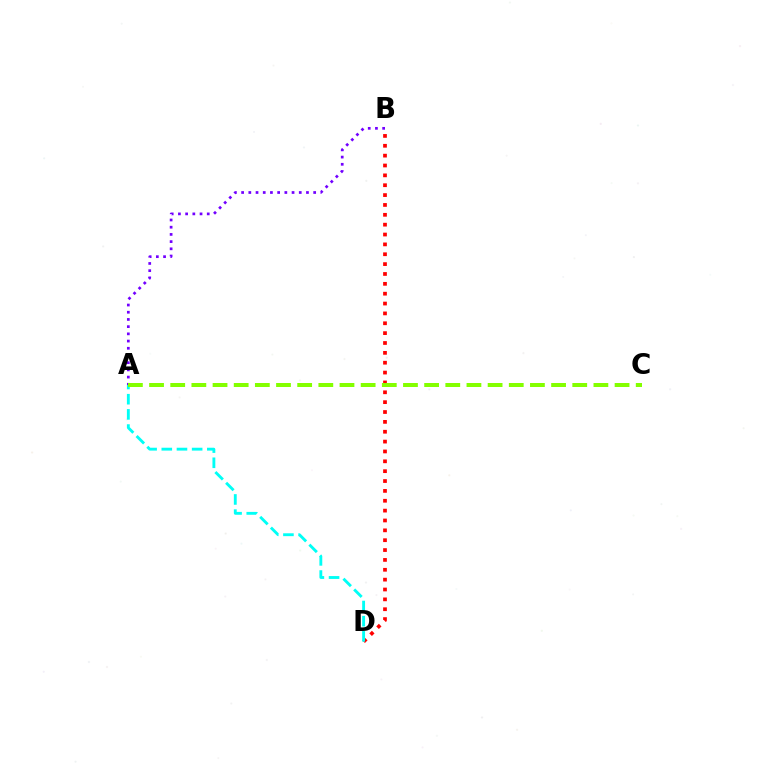{('B', 'D'): [{'color': '#ff0000', 'line_style': 'dotted', 'thickness': 2.68}], ('A', 'B'): [{'color': '#7200ff', 'line_style': 'dotted', 'thickness': 1.96}], ('A', 'D'): [{'color': '#00fff6', 'line_style': 'dashed', 'thickness': 2.06}], ('A', 'C'): [{'color': '#84ff00', 'line_style': 'dashed', 'thickness': 2.87}]}